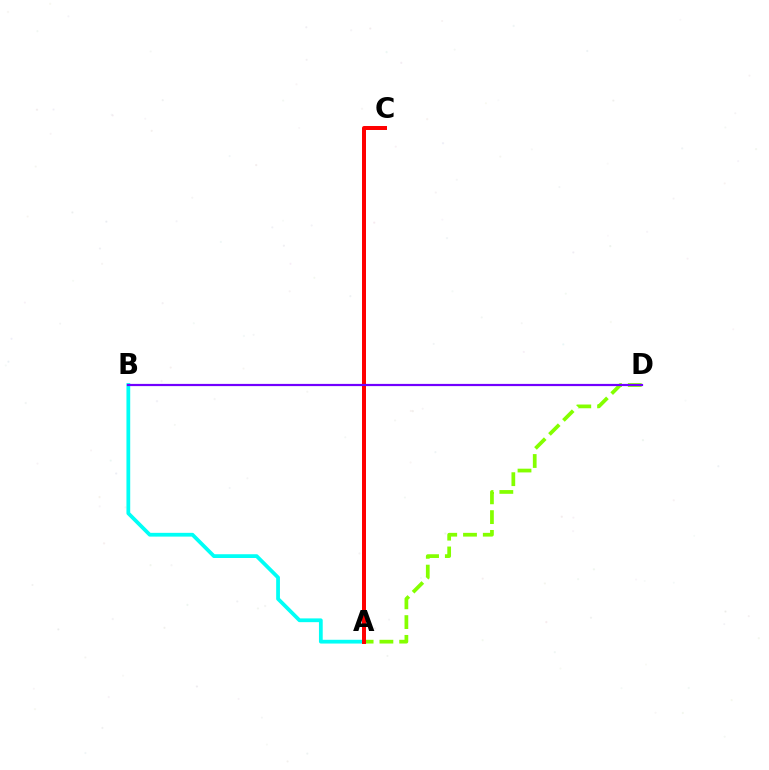{('A', 'D'): [{'color': '#84ff00', 'line_style': 'dashed', 'thickness': 2.69}], ('A', 'B'): [{'color': '#00fff6', 'line_style': 'solid', 'thickness': 2.71}], ('A', 'C'): [{'color': '#ff0000', 'line_style': 'solid', 'thickness': 2.87}], ('B', 'D'): [{'color': '#7200ff', 'line_style': 'solid', 'thickness': 1.59}]}